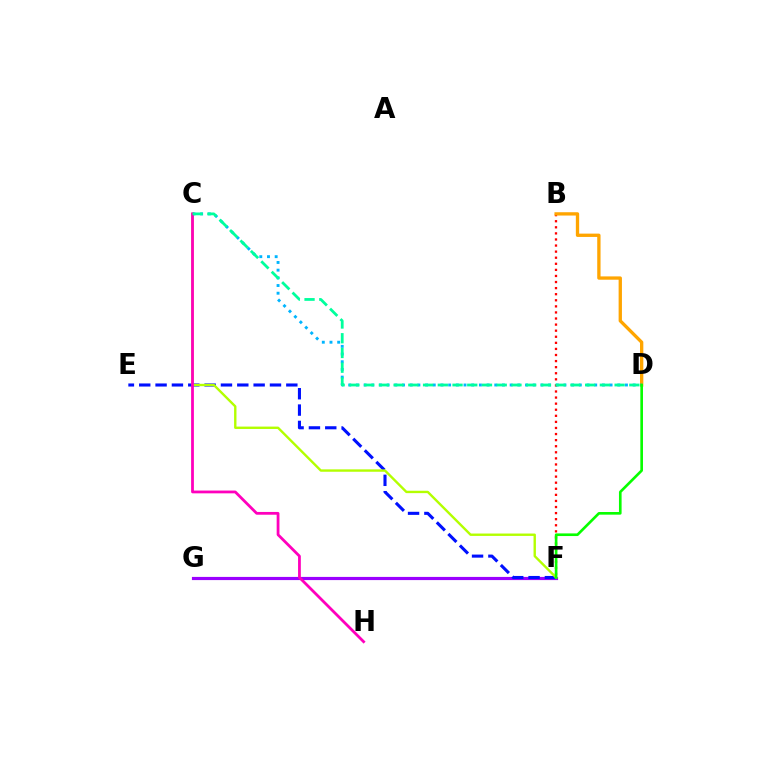{('F', 'G'): [{'color': '#9b00ff', 'line_style': 'solid', 'thickness': 2.28}], ('E', 'F'): [{'color': '#0010ff', 'line_style': 'dashed', 'thickness': 2.22}], ('B', 'F'): [{'color': '#ff0000', 'line_style': 'dotted', 'thickness': 1.65}], ('B', 'D'): [{'color': '#ffa500', 'line_style': 'solid', 'thickness': 2.39}], ('C', 'F'): [{'color': '#b3ff00', 'line_style': 'solid', 'thickness': 1.72}], ('C', 'D'): [{'color': '#00b5ff', 'line_style': 'dotted', 'thickness': 2.09}, {'color': '#00ff9d', 'line_style': 'dashed', 'thickness': 2.0}], ('D', 'F'): [{'color': '#08ff00', 'line_style': 'solid', 'thickness': 1.9}], ('C', 'H'): [{'color': '#ff00bd', 'line_style': 'solid', 'thickness': 2.0}]}